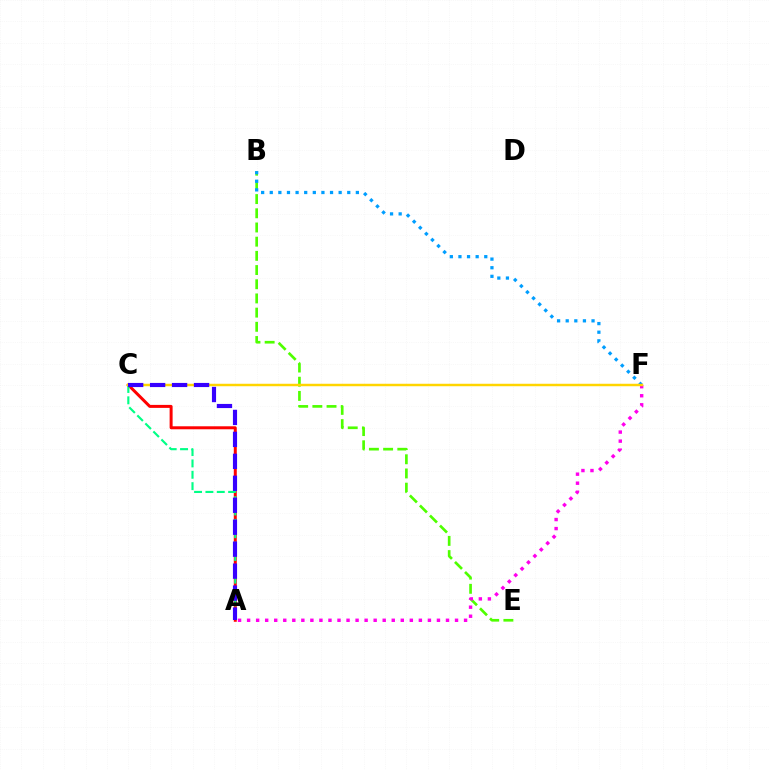{('A', 'C'): [{'color': '#ff0000', 'line_style': 'solid', 'thickness': 2.15}, {'color': '#00ff86', 'line_style': 'dashed', 'thickness': 1.54}, {'color': '#3700ff', 'line_style': 'dashed', 'thickness': 2.98}], ('B', 'E'): [{'color': '#4fff00', 'line_style': 'dashed', 'thickness': 1.93}], ('B', 'F'): [{'color': '#009eff', 'line_style': 'dotted', 'thickness': 2.34}], ('A', 'F'): [{'color': '#ff00ed', 'line_style': 'dotted', 'thickness': 2.46}], ('C', 'F'): [{'color': '#ffd500', 'line_style': 'solid', 'thickness': 1.78}]}